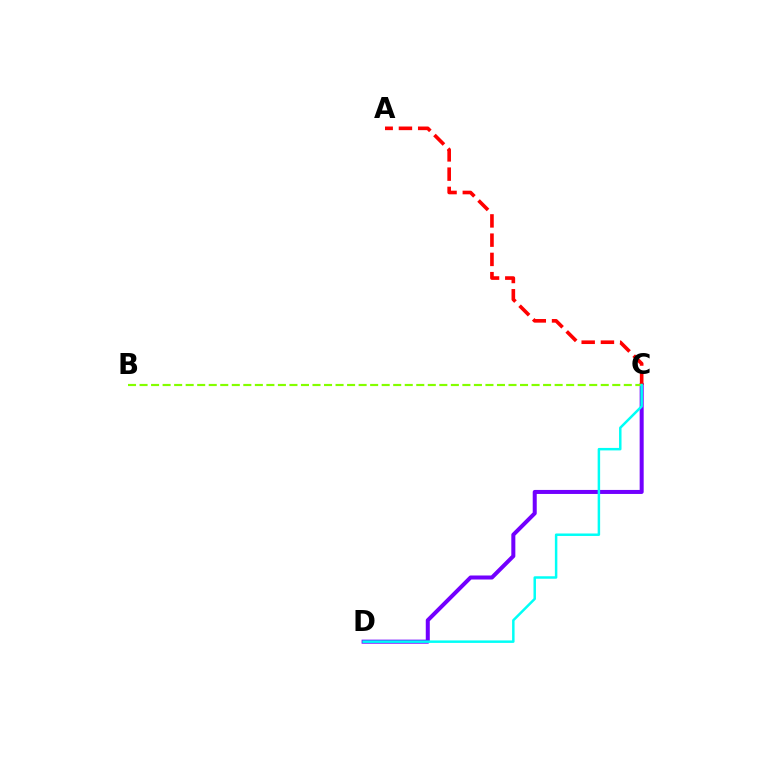{('C', 'D'): [{'color': '#7200ff', 'line_style': 'solid', 'thickness': 2.89}, {'color': '#00fff6', 'line_style': 'solid', 'thickness': 1.79}], ('A', 'C'): [{'color': '#ff0000', 'line_style': 'dashed', 'thickness': 2.62}], ('B', 'C'): [{'color': '#84ff00', 'line_style': 'dashed', 'thickness': 1.57}]}